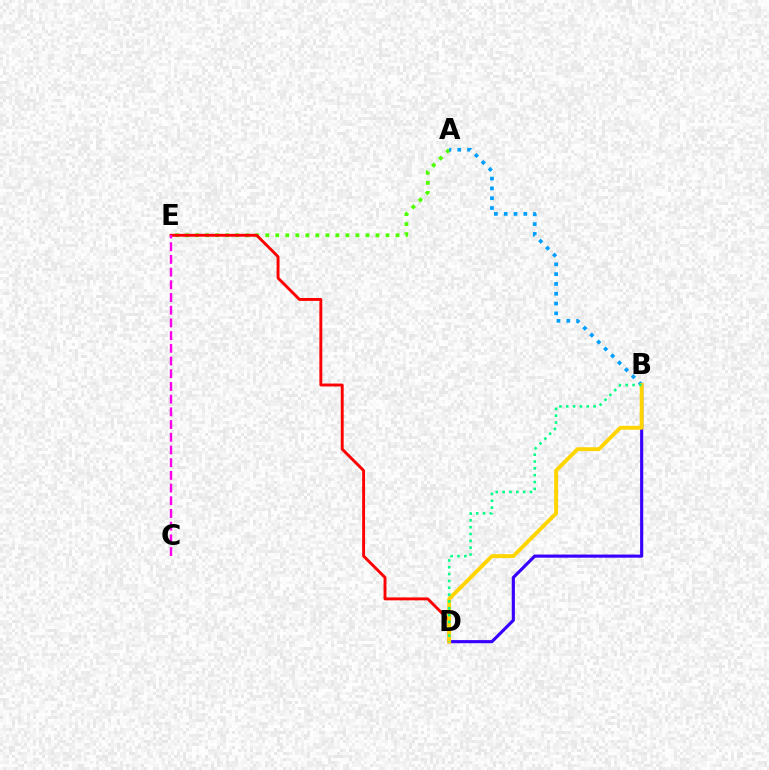{('B', 'D'): [{'color': '#3700ff', 'line_style': 'solid', 'thickness': 2.25}, {'color': '#ffd500', 'line_style': 'solid', 'thickness': 2.79}, {'color': '#00ff86', 'line_style': 'dotted', 'thickness': 1.86}], ('A', 'E'): [{'color': '#4fff00', 'line_style': 'dotted', 'thickness': 2.72}], ('D', 'E'): [{'color': '#ff0000', 'line_style': 'solid', 'thickness': 2.09}], ('A', 'B'): [{'color': '#009eff', 'line_style': 'dotted', 'thickness': 2.67}], ('C', 'E'): [{'color': '#ff00ed', 'line_style': 'dashed', 'thickness': 1.73}]}